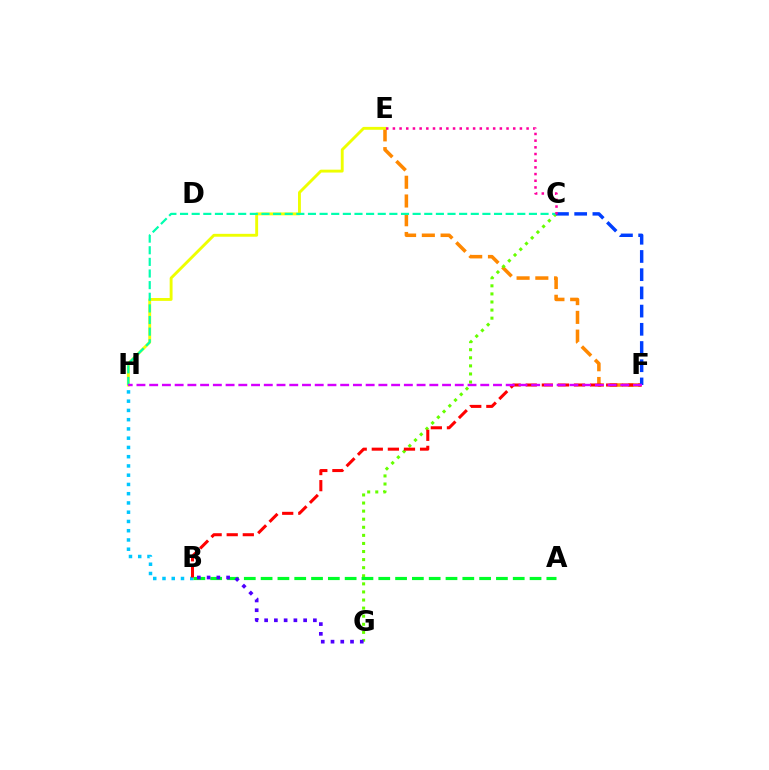{('B', 'H'): [{'color': '#00c7ff', 'line_style': 'dotted', 'thickness': 2.51}], ('E', 'F'): [{'color': '#ff8800', 'line_style': 'dashed', 'thickness': 2.55}], ('C', 'G'): [{'color': '#66ff00', 'line_style': 'dotted', 'thickness': 2.2}], ('A', 'B'): [{'color': '#00ff27', 'line_style': 'dashed', 'thickness': 2.28}], ('B', 'F'): [{'color': '#ff0000', 'line_style': 'dashed', 'thickness': 2.19}], ('C', 'F'): [{'color': '#003fff', 'line_style': 'dashed', 'thickness': 2.47}], ('E', 'H'): [{'color': '#eeff00', 'line_style': 'solid', 'thickness': 2.08}], ('C', 'H'): [{'color': '#00ffaf', 'line_style': 'dashed', 'thickness': 1.58}], ('F', 'H'): [{'color': '#d600ff', 'line_style': 'dashed', 'thickness': 1.73}], ('B', 'G'): [{'color': '#4f00ff', 'line_style': 'dotted', 'thickness': 2.65}], ('C', 'E'): [{'color': '#ff00a0', 'line_style': 'dotted', 'thickness': 1.82}]}